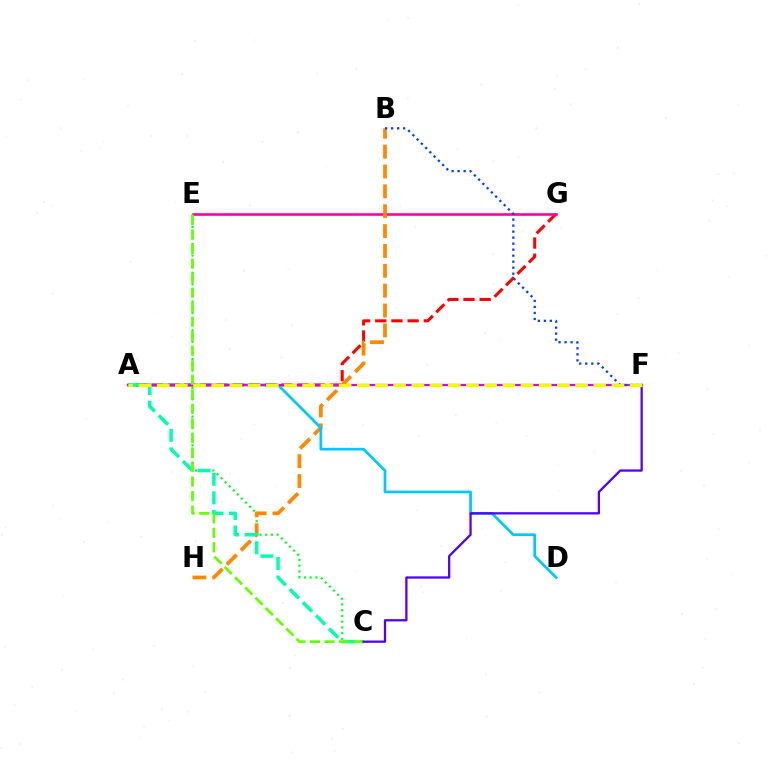{('A', 'G'): [{'color': '#ff0000', 'line_style': 'dashed', 'thickness': 2.2}], ('E', 'G'): [{'color': '#ff00a0', 'line_style': 'solid', 'thickness': 1.88}], ('C', 'E'): [{'color': '#00ff27', 'line_style': 'dotted', 'thickness': 1.56}, {'color': '#66ff00', 'line_style': 'dashed', 'thickness': 1.97}], ('B', 'H'): [{'color': '#ff8800', 'line_style': 'dashed', 'thickness': 2.7}], ('A', 'D'): [{'color': '#00c7ff', 'line_style': 'solid', 'thickness': 1.95}], ('A', 'F'): [{'color': '#d600ff', 'line_style': 'solid', 'thickness': 1.62}, {'color': '#eeff00', 'line_style': 'dashed', 'thickness': 2.47}], ('A', 'C'): [{'color': '#00ffaf', 'line_style': 'dashed', 'thickness': 2.52}], ('B', 'F'): [{'color': '#003fff', 'line_style': 'dotted', 'thickness': 1.63}], ('C', 'F'): [{'color': '#4f00ff', 'line_style': 'solid', 'thickness': 1.64}]}